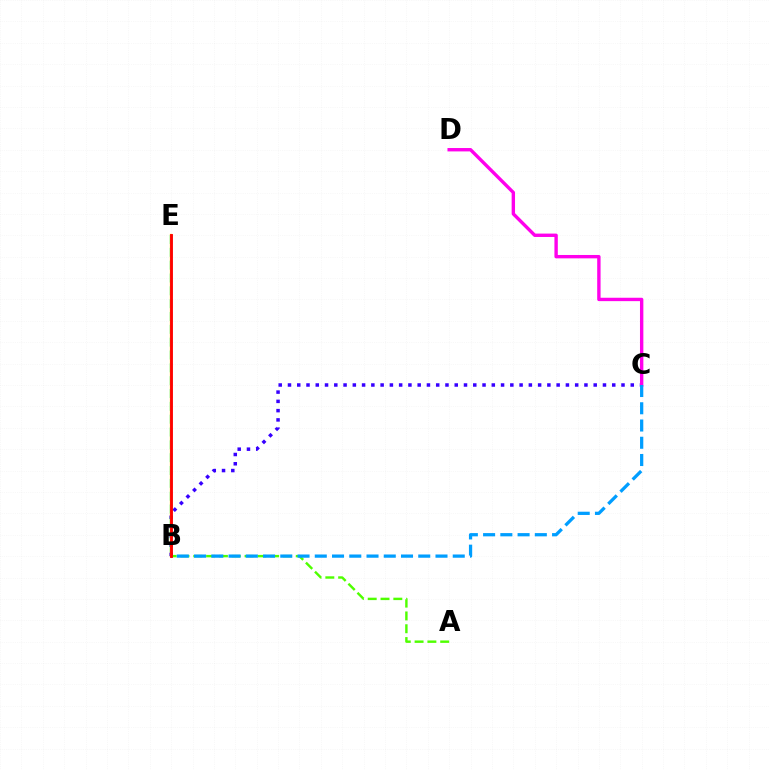{('B', 'C'): [{'color': '#3700ff', 'line_style': 'dotted', 'thickness': 2.52}, {'color': '#009eff', 'line_style': 'dashed', 'thickness': 2.34}], ('B', 'E'): [{'color': '#00ff86', 'line_style': 'dashed', 'thickness': 1.74}, {'color': '#ffd500', 'line_style': 'solid', 'thickness': 1.65}, {'color': '#ff0000', 'line_style': 'solid', 'thickness': 2.06}], ('A', 'B'): [{'color': '#4fff00', 'line_style': 'dashed', 'thickness': 1.74}], ('C', 'D'): [{'color': '#ff00ed', 'line_style': 'solid', 'thickness': 2.43}]}